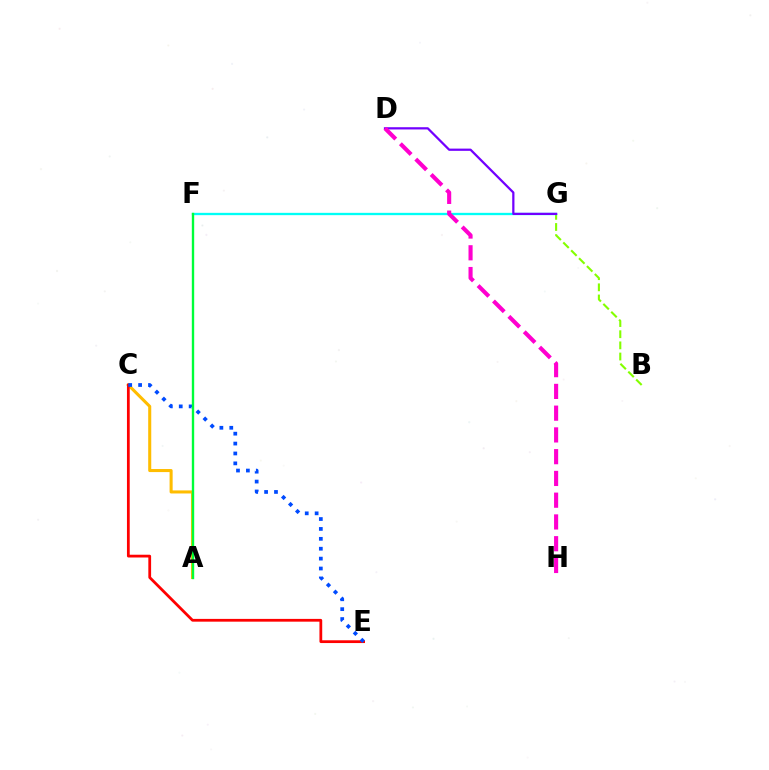{('B', 'G'): [{'color': '#84ff00', 'line_style': 'dashed', 'thickness': 1.51}], ('A', 'C'): [{'color': '#ffbd00', 'line_style': 'solid', 'thickness': 2.2}], ('C', 'E'): [{'color': '#ff0000', 'line_style': 'solid', 'thickness': 1.99}, {'color': '#004bff', 'line_style': 'dotted', 'thickness': 2.69}], ('F', 'G'): [{'color': '#00fff6', 'line_style': 'solid', 'thickness': 1.67}], ('D', 'G'): [{'color': '#7200ff', 'line_style': 'solid', 'thickness': 1.61}], ('A', 'F'): [{'color': '#00ff39', 'line_style': 'solid', 'thickness': 1.7}], ('D', 'H'): [{'color': '#ff00cf', 'line_style': 'dashed', 'thickness': 2.96}]}